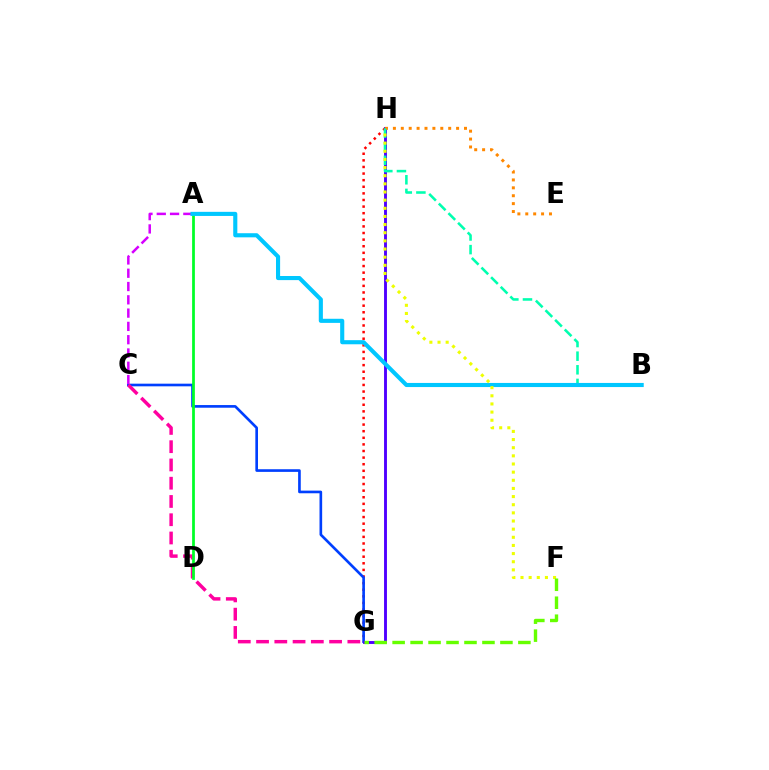{('G', 'H'): [{'color': '#ff0000', 'line_style': 'dotted', 'thickness': 1.79}, {'color': '#4f00ff', 'line_style': 'solid', 'thickness': 2.08}], ('C', 'G'): [{'color': '#003fff', 'line_style': 'solid', 'thickness': 1.91}, {'color': '#ff00a0', 'line_style': 'dashed', 'thickness': 2.48}], ('A', 'C'): [{'color': '#d600ff', 'line_style': 'dashed', 'thickness': 1.81}], ('E', 'H'): [{'color': '#ff8800', 'line_style': 'dotted', 'thickness': 2.15}], ('B', 'H'): [{'color': '#00ffaf', 'line_style': 'dashed', 'thickness': 1.85}], ('A', 'D'): [{'color': '#00ff27', 'line_style': 'solid', 'thickness': 1.98}], ('A', 'B'): [{'color': '#00c7ff', 'line_style': 'solid', 'thickness': 2.96}], ('F', 'H'): [{'color': '#eeff00', 'line_style': 'dotted', 'thickness': 2.21}], ('F', 'G'): [{'color': '#66ff00', 'line_style': 'dashed', 'thickness': 2.44}]}